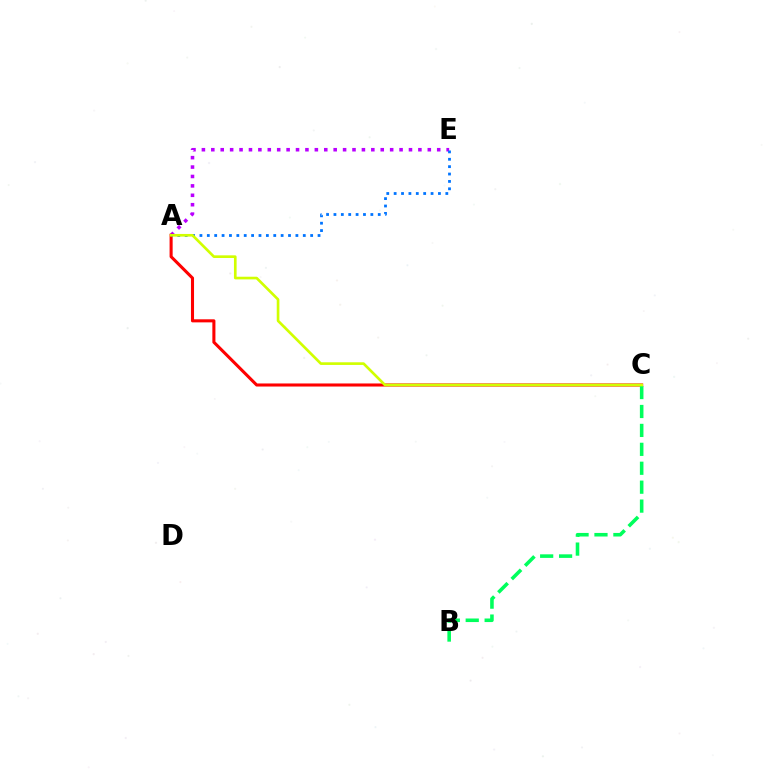{('A', 'E'): [{'color': '#b900ff', 'line_style': 'dotted', 'thickness': 2.56}, {'color': '#0074ff', 'line_style': 'dotted', 'thickness': 2.01}], ('A', 'C'): [{'color': '#ff0000', 'line_style': 'solid', 'thickness': 2.21}, {'color': '#d1ff00', 'line_style': 'solid', 'thickness': 1.92}], ('B', 'C'): [{'color': '#00ff5c', 'line_style': 'dashed', 'thickness': 2.57}]}